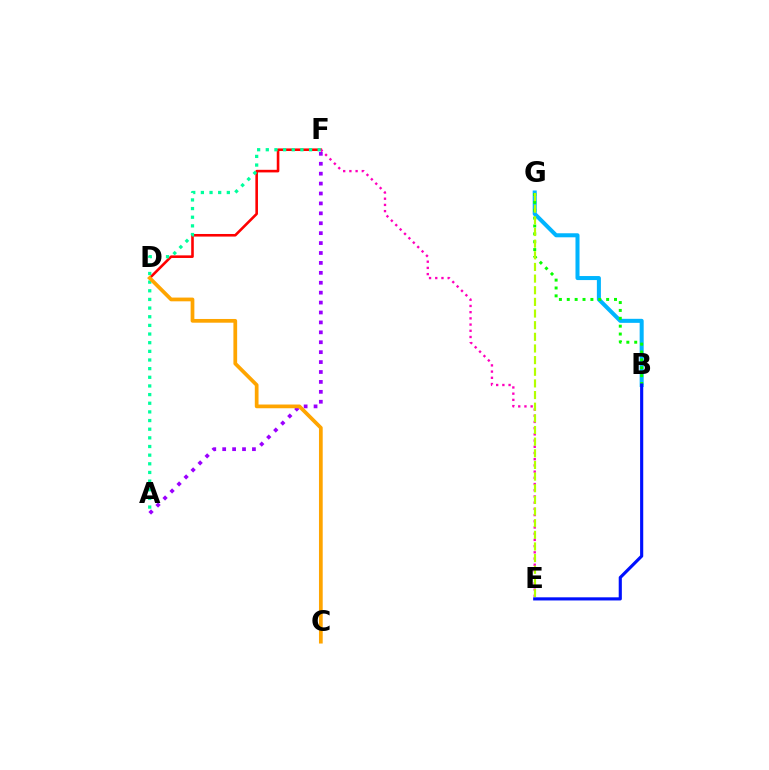{('B', 'G'): [{'color': '#00b5ff', 'line_style': 'solid', 'thickness': 2.9}, {'color': '#08ff00', 'line_style': 'dotted', 'thickness': 2.14}], ('D', 'F'): [{'color': '#ff0000', 'line_style': 'solid', 'thickness': 1.87}], ('E', 'F'): [{'color': '#ff00bd', 'line_style': 'dotted', 'thickness': 1.69}], ('A', 'F'): [{'color': '#00ff9d', 'line_style': 'dotted', 'thickness': 2.35}, {'color': '#9b00ff', 'line_style': 'dotted', 'thickness': 2.69}], ('E', 'G'): [{'color': '#b3ff00', 'line_style': 'dashed', 'thickness': 1.58}], ('C', 'D'): [{'color': '#ffa500', 'line_style': 'solid', 'thickness': 2.69}], ('B', 'E'): [{'color': '#0010ff', 'line_style': 'solid', 'thickness': 2.26}]}